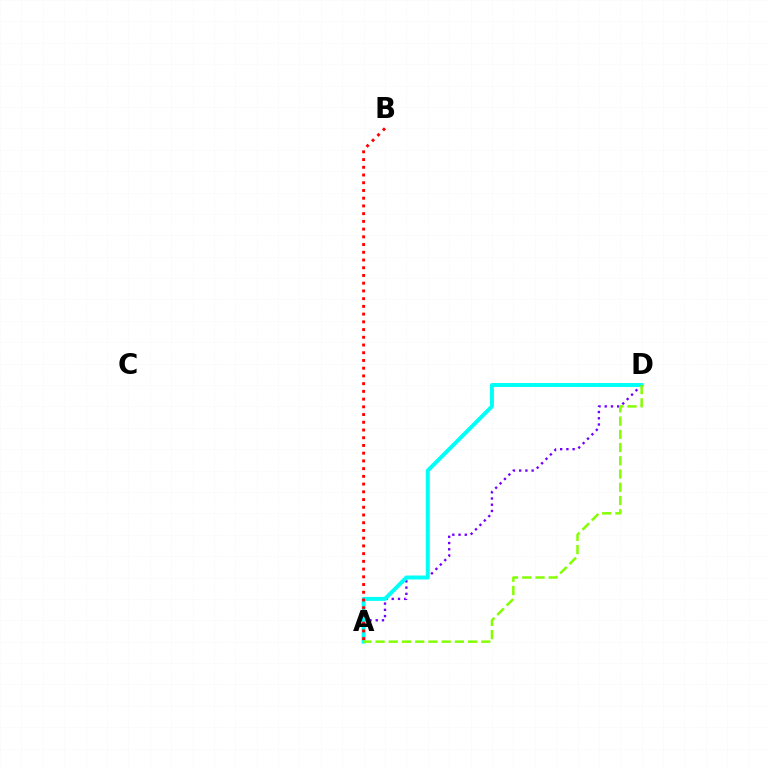{('A', 'D'): [{'color': '#7200ff', 'line_style': 'dotted', 'thickness': 1.69}, {'color': '#00fff6', 'line_style': 'solid', 'thickness': 2.84}, {'color': '#84ff00', 'line_style': 'dashed', 'thickness': 1.8}], ('A', 'B'): [{'color': '#ff0000', 'line_style': 'dotted', 'thickness': 2.1}]}